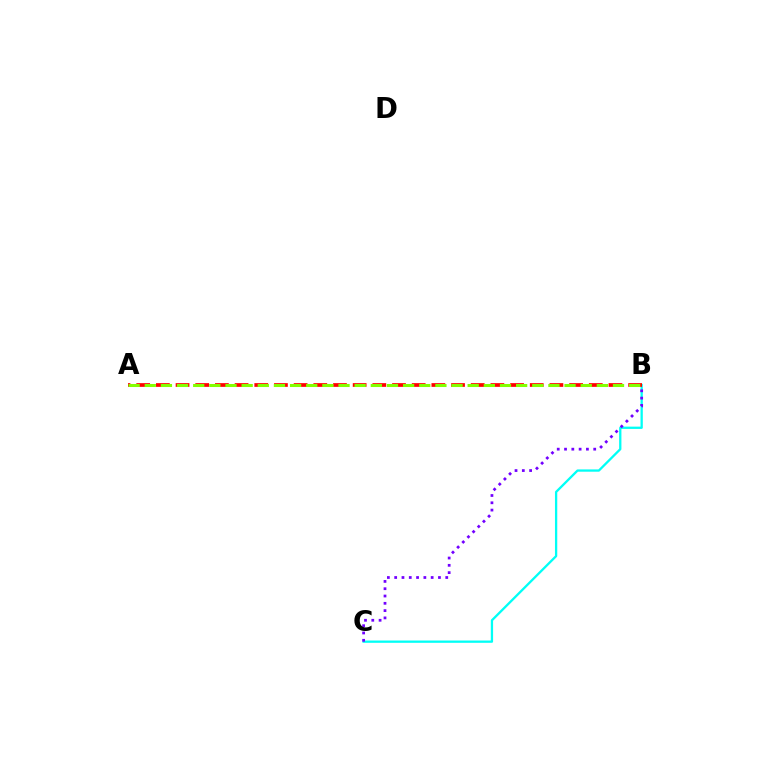{('B', 'C'): [{'color': '#00fff6', 'line_style': 'solid', 'thickness': 1.65}, {'color': '#7200ff', 'line_style': 'dotted', 'thickness': 1.98}], ('A', 'B'): [{'color': '#ff0000', 'line_style': 'dashed', 'thickness': 2.67}, {'color': '#84ff00', 'line_style': 'dashed', 'thickness': 2.19}]}